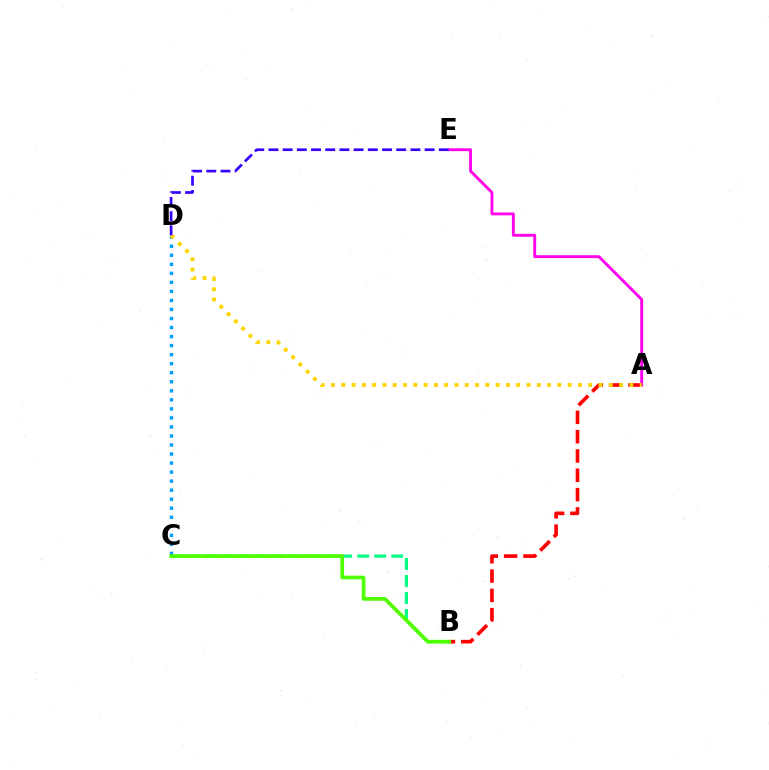{('A', 'B'): [{'color': '#ff0000', 'line_style': 'dashed', 'thickness': 2.62}], ('A', 'E'): [{'color': '#ff00ed', 'line_style': 'solid', 'thickness': 2.07}], ('B', 'C'): [{'color': '#00ff86', 'line_style': 'dashed', 'thickness': 2.31}, {'color': '#4fff00', 'line_style': 'solid', 'thickness': 2.66}], ('C', 'D'): [{'color': '#009eff', 'line_style': 'dotted', 'thickness': 2.45}], ('A', 'D'): [{'color': '#ffd500', 'line_style': 'dotted', 'thickness': 2.8}], ('D', 'E'): [{'color': '#3700ff', 'line_style': 'dashed', 'thickness': 1.93}]}